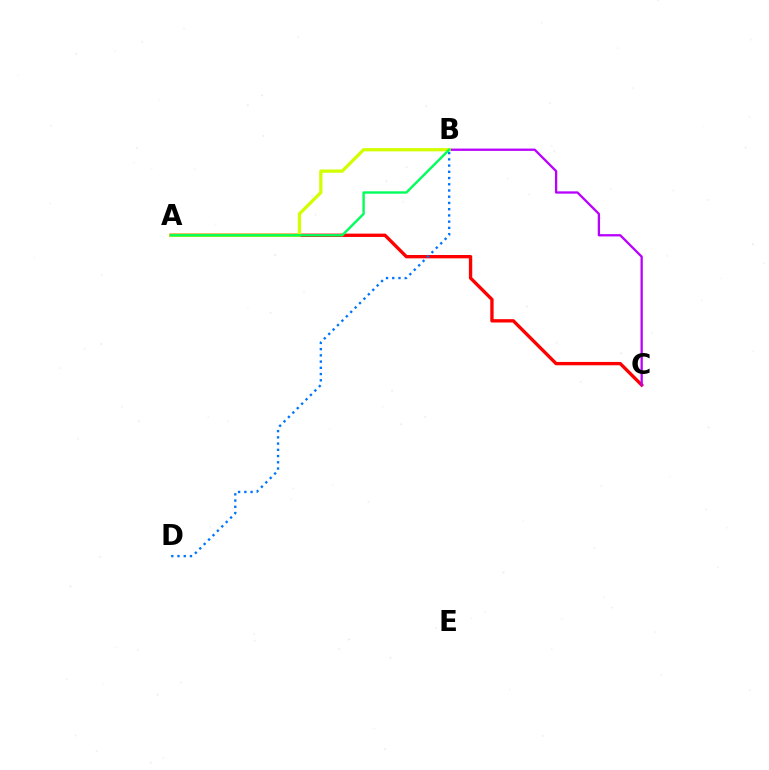{('A', 'C'): [{'color': '#ff0000', 'line_style': 'solid', 'thickness': 2.41}], ('B', 'C'): [{'color': '#b900ff', 'line_style': 'solid', 'thickness': 1.65}], ('B', 'D'): [{'color': '#0074ff', 'line_style': 'dotted', 'thickness': 1.69}], ('A', 'B'): [{'color': '#d1ff00', 'line_style': 'solid', 'thickness': 2.34}, {'color': '#00ff5c', 'line_style': 'solid', 'thickness': 1.72}]}